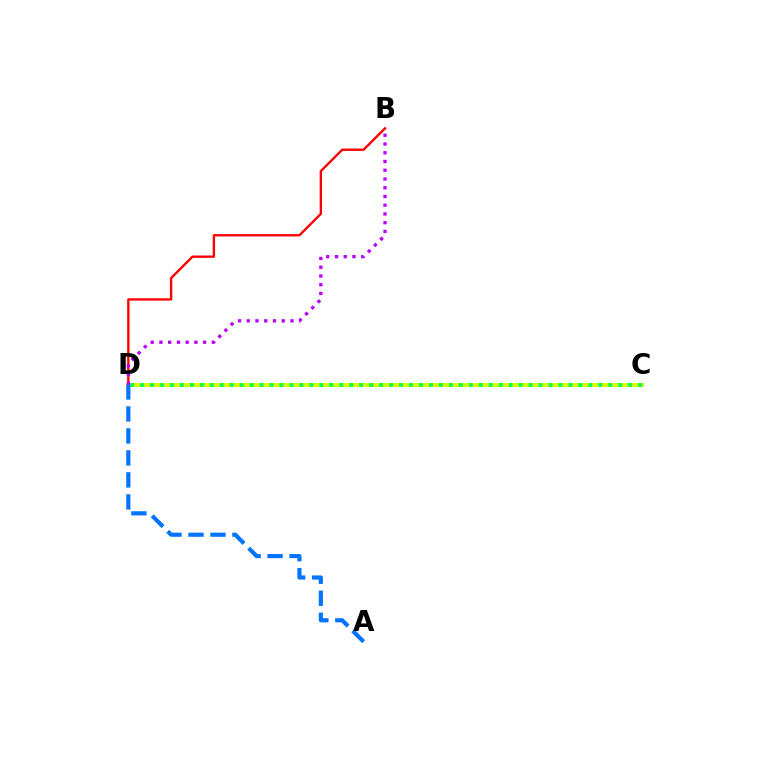{('B', 'D'): [{'color': '#ff0000', 'line_style': 'solid', 'thickness': 1.69}, {'color': '#b900ff', 'line_style': 'dotted', 'thickness': 2.38}], ('C', 'D'): [{'color': '#d1ff00', 'line_style': 'solid', 'thickness': 2.88}, {'color': '#00ff5c', 'line_style': 'dotted', 'thickness': 2.71}], ('A', 'D'): [{'color': '#0074ff', 'line_style': 'dashed', 'thickness': 2.99}]}